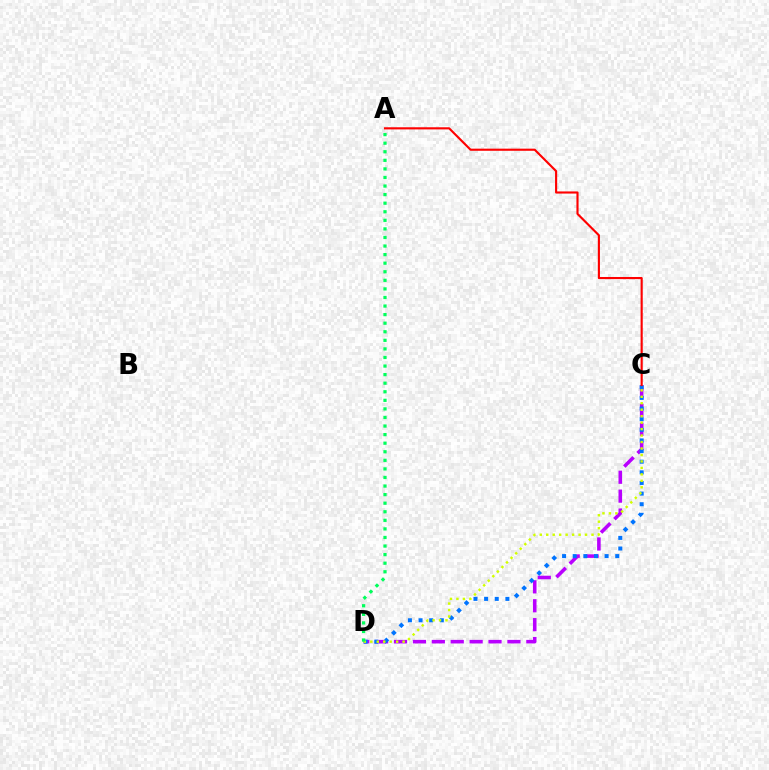{('C', 'D'): [{'color': '#b900ff', 'line_style': 'dashed', 'thickness': 2.57}, {'color': '#0074ff', 'line_style': 'dotted', 'thickness': 2.89}, {'color': '#d1ff00', 'line_style': 'dotted', 'thickness': 1.76}], ('A', 'D'): [{'color': '#00ff5c', 'line_style': 'dotted', 'thickness': 2.33}], ('A', 'C'): [{'color': '#ff0000', 'line_style': 'solid', 'thickness': 1.54}]}